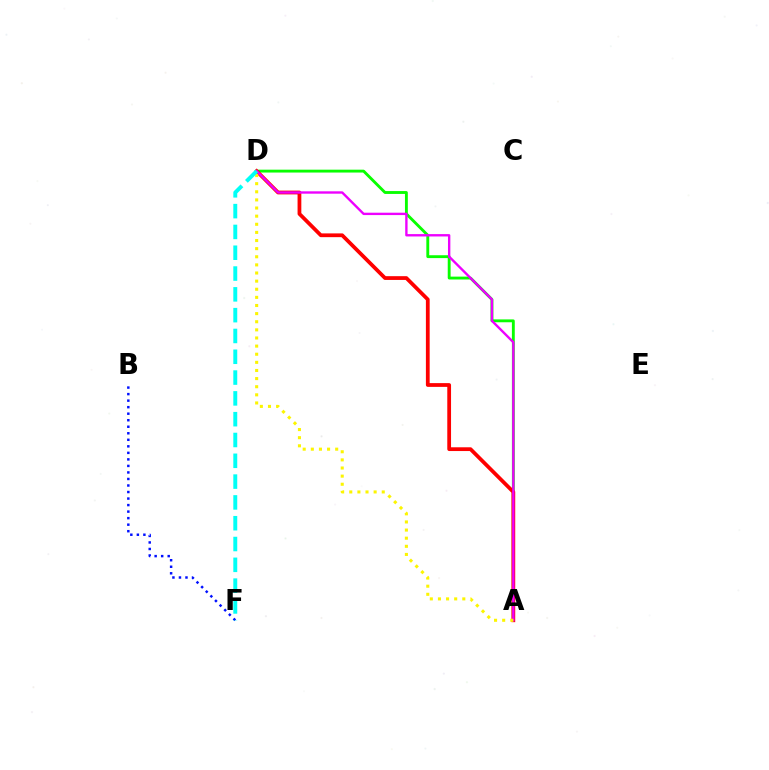{('A', 'D'): [{'color': '#08ff00', 'line_style': 'solid', 'thickness': 2.06}, {'color': '#ff0000', 'line_style': 'solid', 'thickness': 2.71}, {'color': '#ee00ff', 'line_style': 'solid', 'thickness': 1.71}, {'color': '#fcf500', 'line_style': 'dotted', 'thickness': 2.21}], ('B', 'F'): [{'color': '#0010ff', 'line_style': 'dotted', 'thickness': 1.77}], ('D', 'F'): [{'color': '#00fff6', 'line_style': 'dashed', 'thickness': 2.83}]}